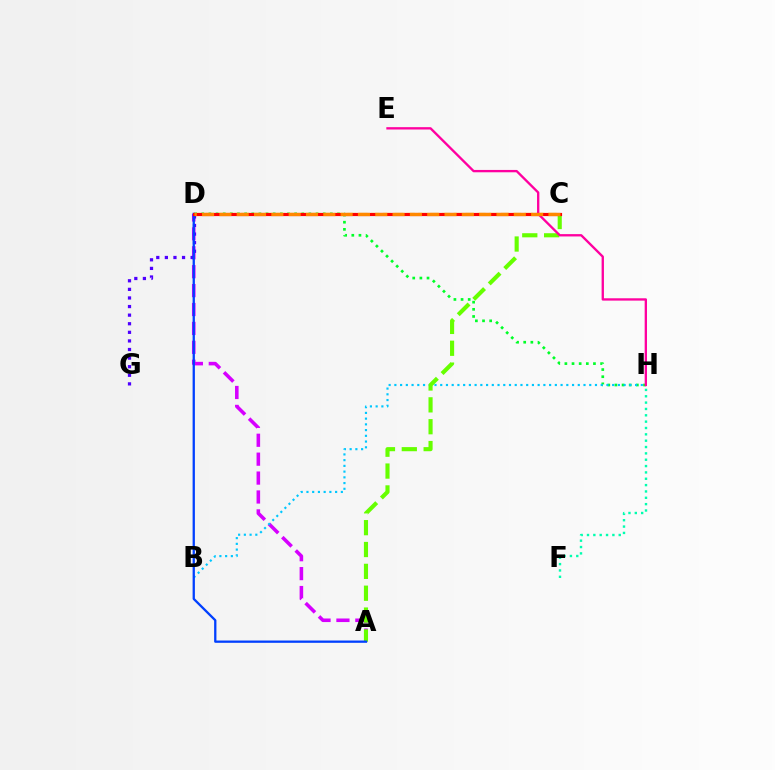{('D', 'H'): [{'color': '#00ff27', 'line_style': 'dotted', 'thickness': 1.94}], ('A', 'D'): [{'color': '#d600ff', 'line_style': 'dashed', 'thickness': 2.57}, {'color': '#003fff', 'line_style': 'solid', 'thickness': 1.65}], ('B', 'H'): [{'color': '#00c7ff', 'line_style': 'dotted', 'thickness': 1.56}], ('D', 'G'): [{'color': '#4f00ff', 'line_style': 'dotted', 'thickness': 2.33}], ('C', 'D'): [{'color': '#eeff00', 'line_style': 'dashed', 'thickness': 1.6}, {'color': '#ff0000', 'line_style': 'solid', 'thickness': 2.28}, {'color': '#ff8800', 'line_style': 'dashed', 'thickness': 2.35}], ('F', 'H'): [{'color': '#00ffaf', 'line_style': 'dotted', 'thickness': 1.72}], ('A', 'C'): [{'color': '#66ff00', 'line_style': 'dashed', 'thickness': 2.97}], ('E', 'H'): [{'color': '#ff00a0', 'line_style': 'solid', 'thickness': 1.68}]}